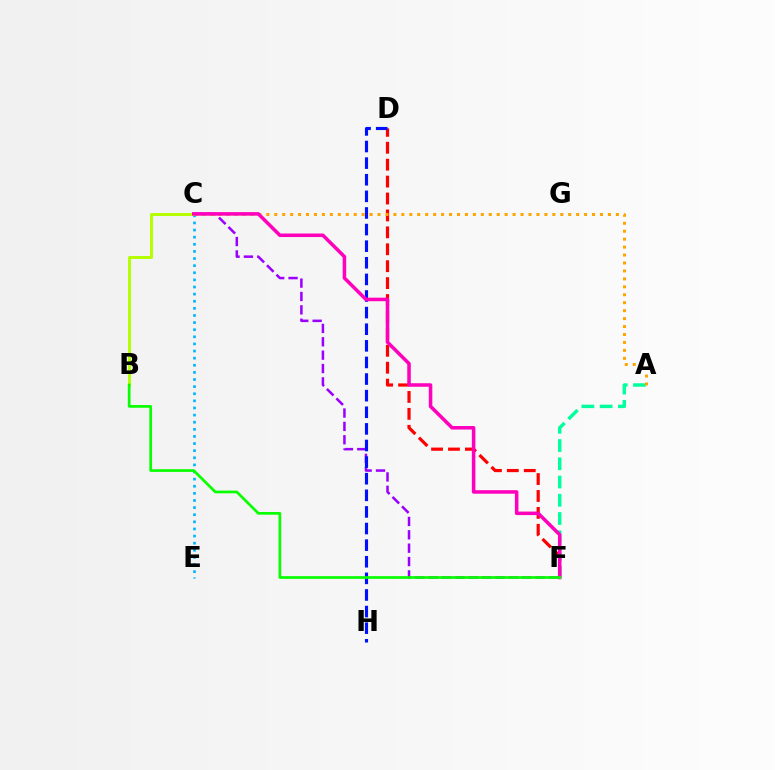{('D', 'F'): [{'color': '#ff0000', 'line_style': 'dashed', 'thickness': 2.3}], ('A', 'F'): [{'color': '#00ff9d', 'line_style': 'dashed', 'thickness': 2.48}], ('C', 'E'): [{'color': '#00b5ff', 'line_style': 'dotted', 'thickness': 1.93}], ('C', 'F'): [{'color': '#9b00ff', 'line_style': 'dashed', 'thickness': 1.82}, {'color': '#ff00bd', 'line_style': 'solid', 'thickness': 2.54}], ('D', 'H'): [{'color': '#0010ff', 'line_style': 'dashed', 'thickness': 2.26}], ('B', 'C'): [{'color': '#b3ff00', 'line_style': 'solid', 'thickness': 2.11}], ('A', 'C'): [{'color': '#ffa500', 'line_style': 'dotted', 'thickness': 2.16}], ('B', 'F'): [{'color': '#08ff00', 'line_style': 'solid', 'thickness': 1.95}]}